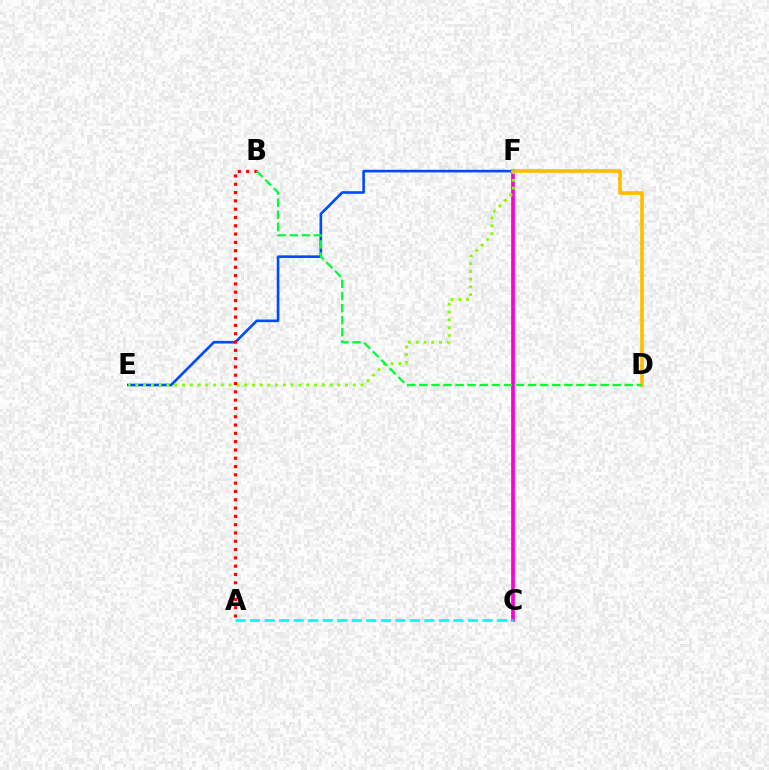{('C', 'F'): [{'color': '#7200ff', 'line_style': 'solid', 'thickness': 1.7}, {'color': '#ff00cf', 'line_style': 'solid', 'thickness': 2.59}], ('E', 'F'): [{'color': '#004bff', 'line_style': 'solid', 'thickness': 1.9}, {'color': '#84ff00', 'line_style': 'dotted', 'thickness': 2.11}], ('D', 'F'): [{'color': '#ffbd00', 'line_style': 'solid', 'thickness': 2.64}], ('A', 'C'): [{'color': '#00fff6', 'line_style': 'dashed', 'thickness': 1.97}], ('A', 'B'): [{'color': '#ff0000', 'line_style': 'dotted', 'thickness': 2.26}], ('B', 'D'): [{'color': '#00ff39', 'line_style': 'dashed', 'thickness': 1.64}]}